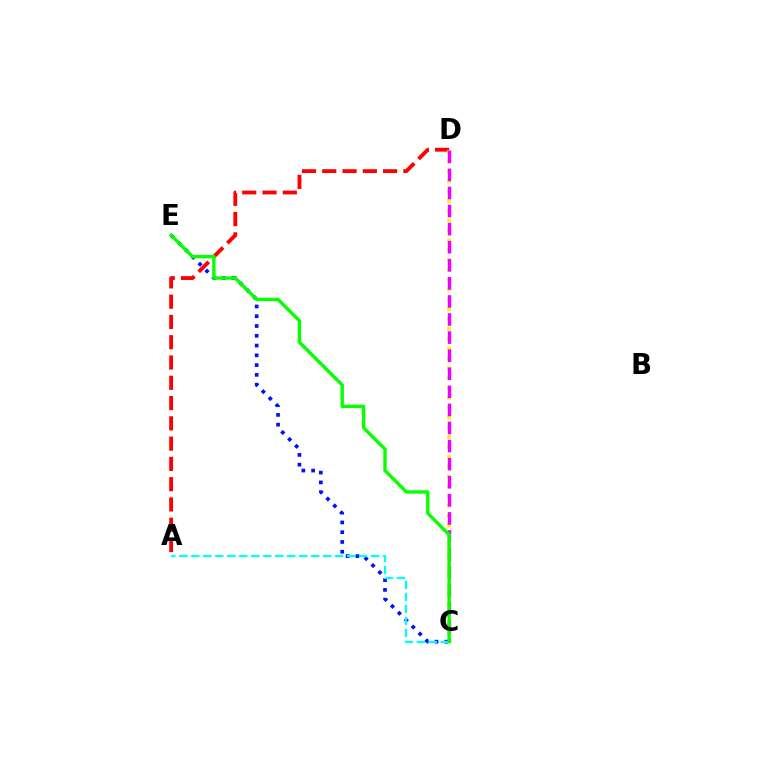{('A', 'D'): [{'color': '#ff0000', 'line_style': 'dashed', 'thickness': 2.76}], ('C', 'E'): [{'color': '#0010ff', 'line_style': 'dotted', 'thickness': 2.66}, {'color': '#08ff00', 'line_style': 'solid', 'thickness': 2.43}], ('C', 'D'): [{'color': '#fcf500', 'line_style': 'dotted', 'thickness': 2.67}, {'color': '#ee00ff', 'line_style': 'dashed', 'thickness': 2.46}], ('A', 'C'): [{'color': '#00fff6', 'line_style': 'dashed', 'thickness': 1.63}]}